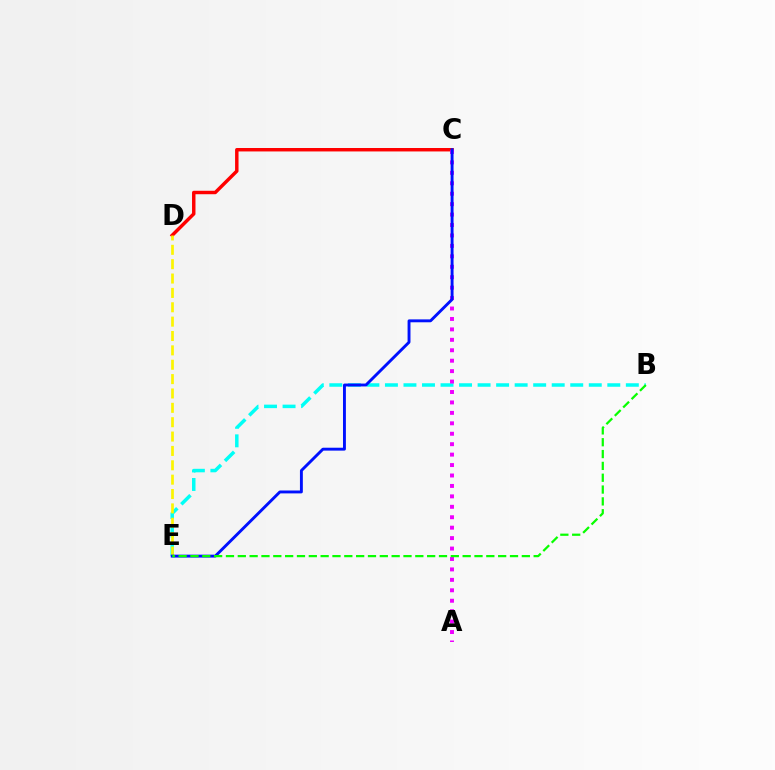{('C', 'D'): [{'color': '#ff0000', 'line_style': 'solid', 'thickness': 2.48}], ('B', 'E'): [{'color': '#00fff6', 'line_style': 'dashed', 'thickness': 2.52}, {'color': '#08ff00', 'line_style': 'dashed', 'thickness': 1.61}], ('A', 'C'): [{'color': '#ee00ff', 'line_style': 'dotted', 'thickness': 2.84}], ('D', 'E'): [{'color': '#fcf500', 'line_style': 'dashed', 'thickness': 1.95}], ('C', 'E'): [{'color': '#0010ff', 'line_style': 'solid', 'thickness': 2.09}]}